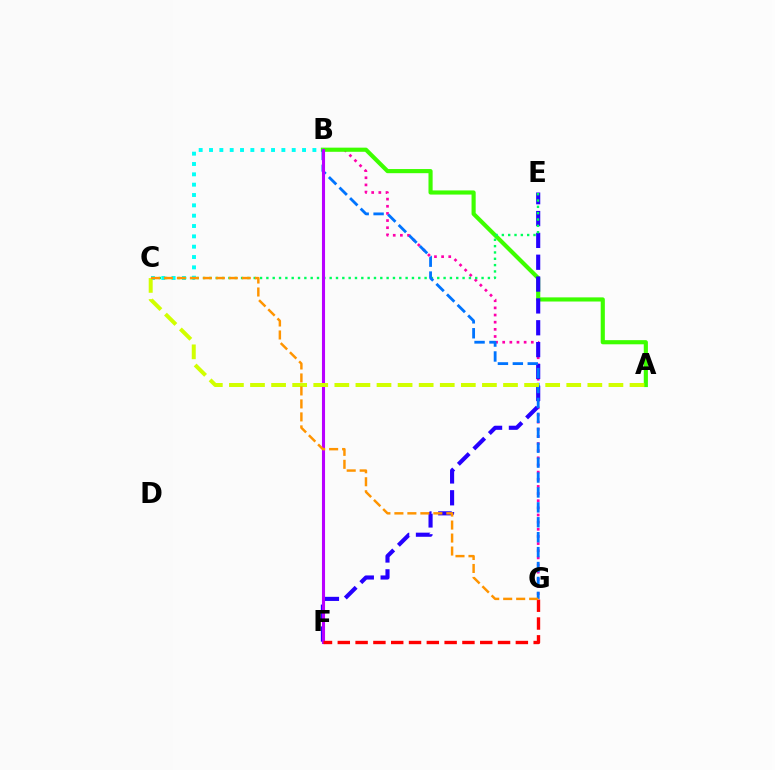{('B', 'G'): [{'color': '#ff00ac', 'line_style': 'dotted', 'thickness': 1.94}, {'color': '#0074ff', 'line_style': 'dashed', 'thickness': 2.03}], ('A', 'B'): [{'color': '#3dff00', 'line_style': 'solid', 'thickness': 2.98}], ('E', 'F'): [{'color': '#2500ff', 'line_style': 'dashed', 'thickness': 2.97}], ('C', 'E'): [{'color': '#00ff5c', 'line_style': 'dotted', 'thickness': 1.72}], ('B', 'C'): [{'color': '#00fff6', 'line_style': 'dotted', 'thickness': 2.81}], ('B', 'F'): [{'color': '#b900ff', 'line_style': 'solid', 'thickness': 2.22}], ('F', 'G'): [{'color': '#ff0000', 'line_style': 'dashed', 'thickness': 2.42}], ('A', 'C'): [{'color': '#d1ff00', 'line_style': 'dashed', 'thickness': 2.86}], ('C', 'G'): [{'color': '#ff9400', 'line_style': 'dashed', 'thickness': 1.76}]}